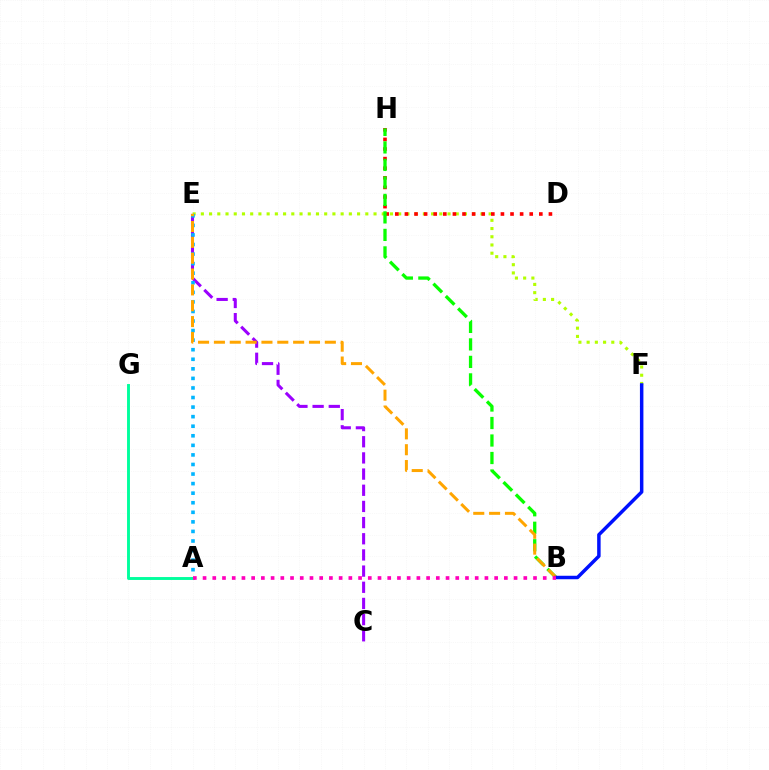{('E', 'F'): [{'color': '#b3ff00', 'line_style': 'dotted', 'thickness': 2.23}], ('D', 'H'): [{'color': '#ff0000', 'line_style': 'dotted', 'thickness': 2.61}], ('C', 'E'): [{'color': '#9b00ff', 'line_style': 'dashed', 'thickness': 2.2}], ('A', 'E'): [{'color': '#00b5ff', 'line_style': 'dotted', 'thickness': 2.6}], ('B', 'H'): [{'color': '#08ff00', 'line_style': 'dashed', 'thickness': 2.38}], ('A', 'G'): [{'color': '#00ff9d', 'line_style': 'solid', 'thickness': 2.09}], ('B', 'E'): [{'color': '#ffa500', 'line_style': 'dashed', 'thickness': 2.15}], ('B', 'F'): [{'color': '#0010ff', 'line_style': 'solid', 'thickness': 2.5}], ('A', 'B'): [{'color': '#ff00bd', 'line_style': 'dotted', 'thickness': 2.64}]}